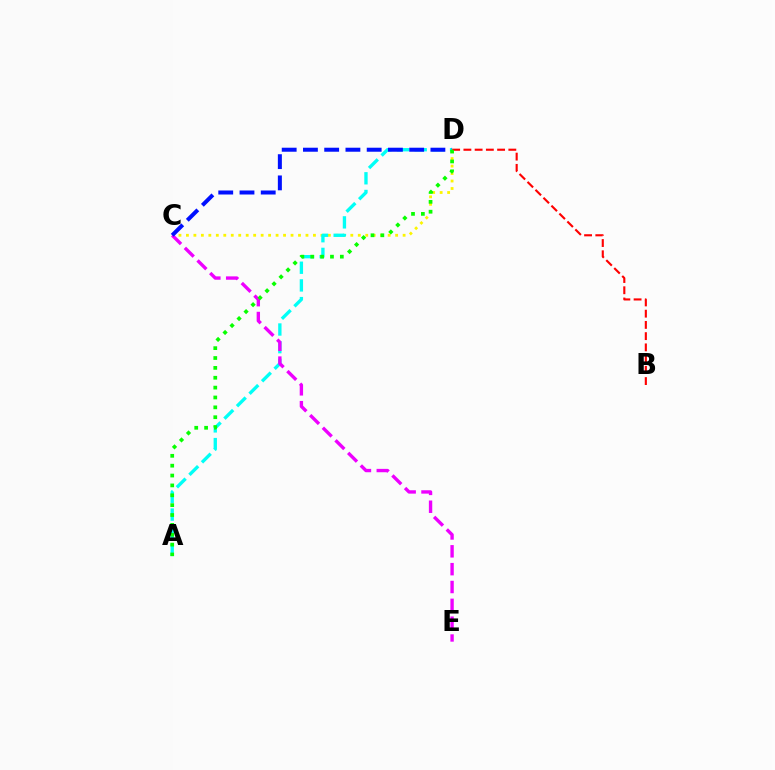{('C', 'D'): [{'color': '#fcf500', 'line_style': 'dotted', 'thickness': 2.03}, {'color': '#0010ff', 'line_style': 'dashed', 'thickness': 2.89}], ('A', 'D'): [{'color': '#00fff6', 'line_style': 'dashed', 'thickness': 2.4}, {'color': '#08ff00', 'line_style': 'dotted', 'thickness': 2.68}], ('C', 'E'): [{'color': '#ee00ff', 'line_style': 'dashed', 'thickness': 2.42}], ('B', 'D'): [{'color': '#ff0000', 'line_style': 'dashed', 'thickness': 1.53}]}